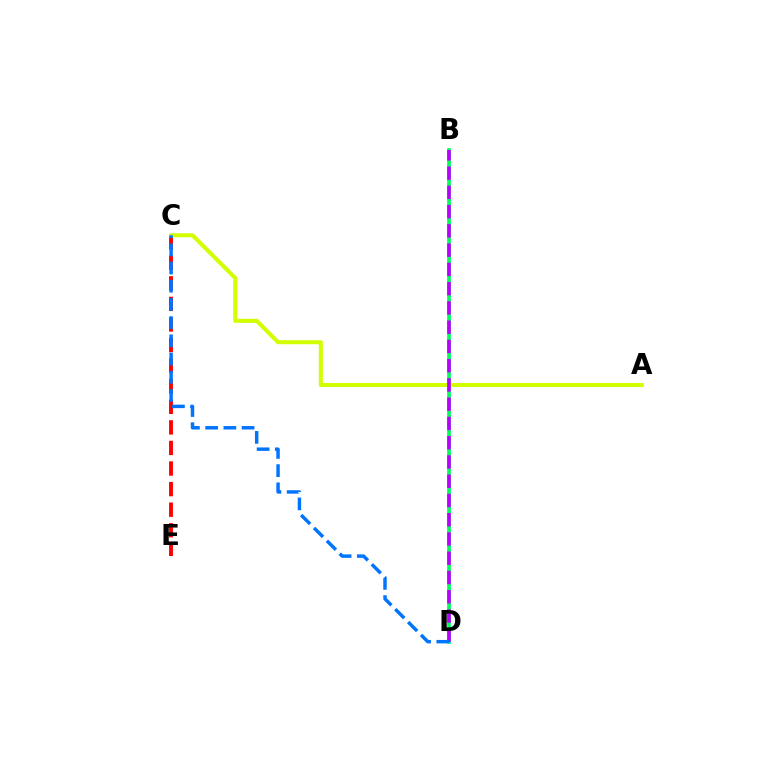{('B', 'D'): [{'color': '#00ff5c', 'line_style': 'solid', 'thickness': 2.68}, {'color': '#b900ff', 'line_style': 'dashed', 'thickness': 2.62}], ('C', 'E'): [{'color': '#ff0000', 'line_style': 'dashed', 'thickness': 2.8}], ('A', 'C'): [{'color': '#d1ff00', 'line_style': 'solid', 'thickness': 2.9}], ('C', 'D'): [{'color': '#0074ff', 'line_style': 'dashed', 'thickness': 2.47}]}